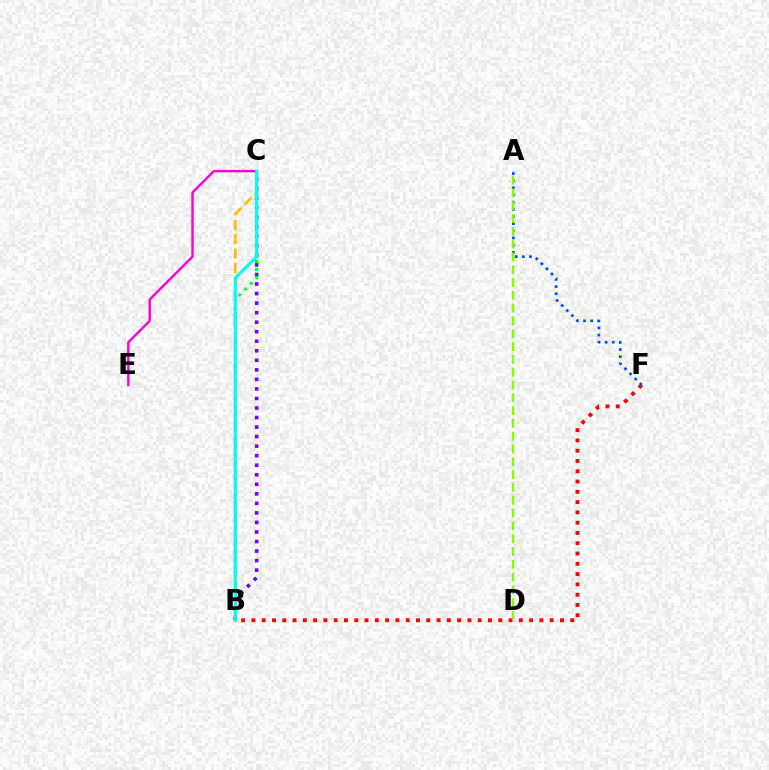{('B', 'F'): [{'color': '#ff0000', 'line_style': 'dotted', 'thickness': 2.79}], ('B', 'C'): [{'color': '#7200ff', 'line_style': 'dotted', 'thickness': 2.59}, {'color': '#00ff39', 'line_style': 'dotted', 'thickness': 2.19}, {'color': '#ffbd00', 'line_style': 'dashed', 'thickness': 1.95}, {'color': '#00fff6', 'line_style': 'solid', 'thickness': 2.22}], ('A', 'F'): [{'color': '#004bff', 'line_style': 'dotted', 'thickness': 1.95}], ('A', 'D'): [{'color': '#84ff00', 'line_style': 'dashed', 'thickness': 1.74}], ('C', 'E'): [{'color': '#ff00cf', 'line_style': 'solid', 'thickness': 1.73}]}